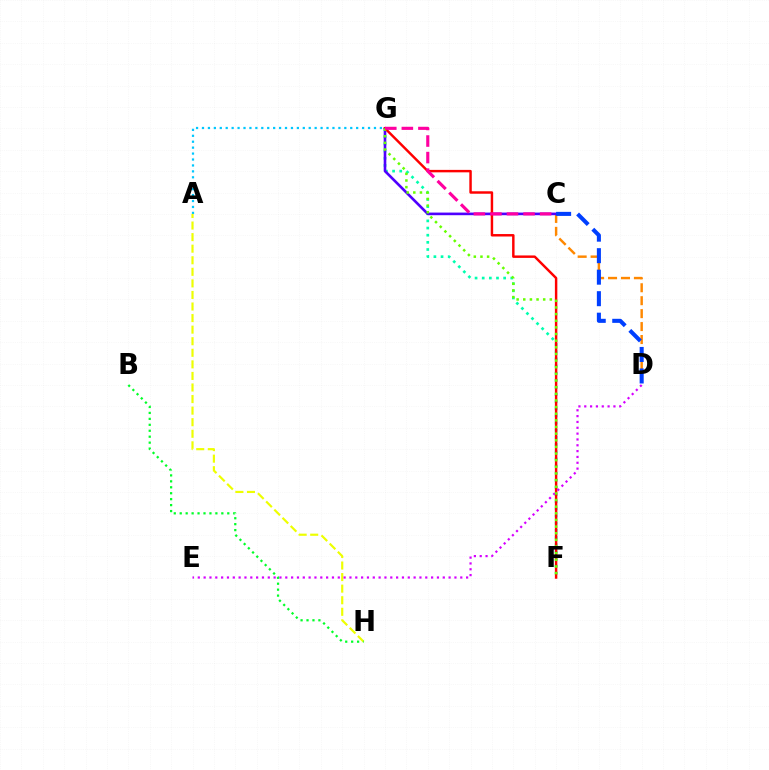{('F', 'G'): [{'color': '#00ffaf', 'line_style': 'dotted', 'thickness': 1.94}, {'color': '#ff0000', 'line_style': 'solid', 'thickness': 1.77}, {'color': '#66ff00', 'line_style': 'dotted', 'thickness': 1.8}], ('A', 'G'): [{'color': '#00c7ff', 'line_style': 'dotted', 'thickness': 1.61}], ('C', 'D'): [{'color': '#ff8800', 'line_style': 'dashed', 'thickness': 1.76}, {'color': '#003fff', 'line_style': 'dashed', 'thickness': 2.92}], ('C', 'G'): [{'color': '#4f00ff', 'line_style': 'solid', 'thickness': 1.89}, {'color': '#ff00a0', 'line_style': 'dashed', 'thickness': 2.25}], ('A', 'H'): [{'color': '#eeff00', 'line_style': 'dashed', 'thickness': 1.57}], ('D', 'E'): [{'color': '#d600ff', 'line_style': 'dotted', 'thickness': 1.58}], ('B', 'H'): [{'color': '#00ff27', 'line_style': 'dotted', 'thickness': 1.61}]}